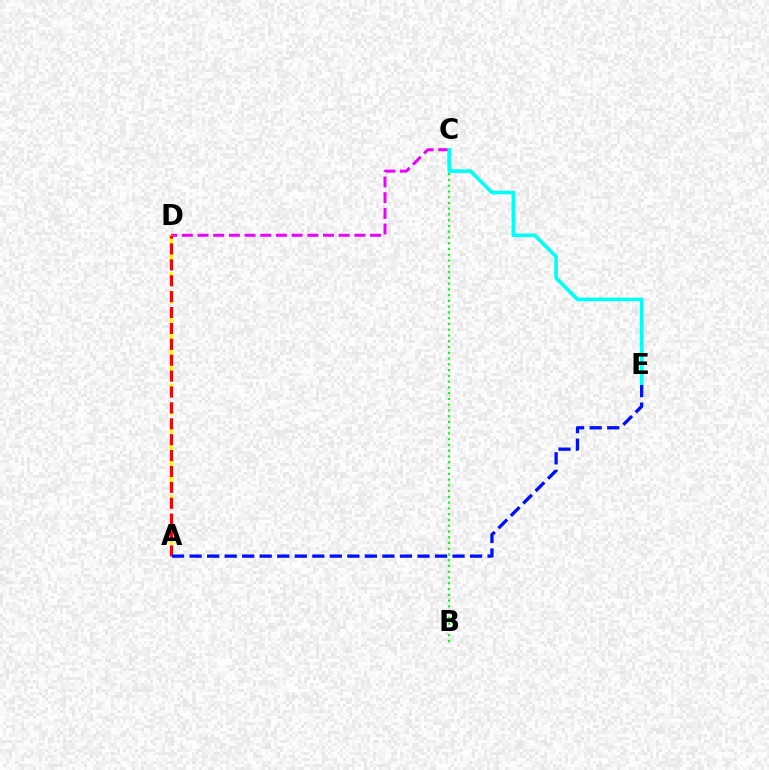{('B', 'C'): [{'color': '#08ff00', 'line_style': 'dotted', 'thickness': 1.57}], ('C', 'D'): [{'color': '#ee00ff', 'line_style': 'dashed', 'thickness': 2.13}], ('A', 'D'): [{'color': '#fcf500', 'line_style': 'dashed', 'thickness': 2.52}, {'color': '#ff0000', 'line_style': 'dashed', 'thickness': 2.16}], ('C', 'E'): [{'color': '#00fff6', 'line_style': 'solid', 'thickness': 2.59}], ('A', 'E'): [{'color': '#0010ff', 'line_style': 'dashed', 'thickness': 2.38}]}